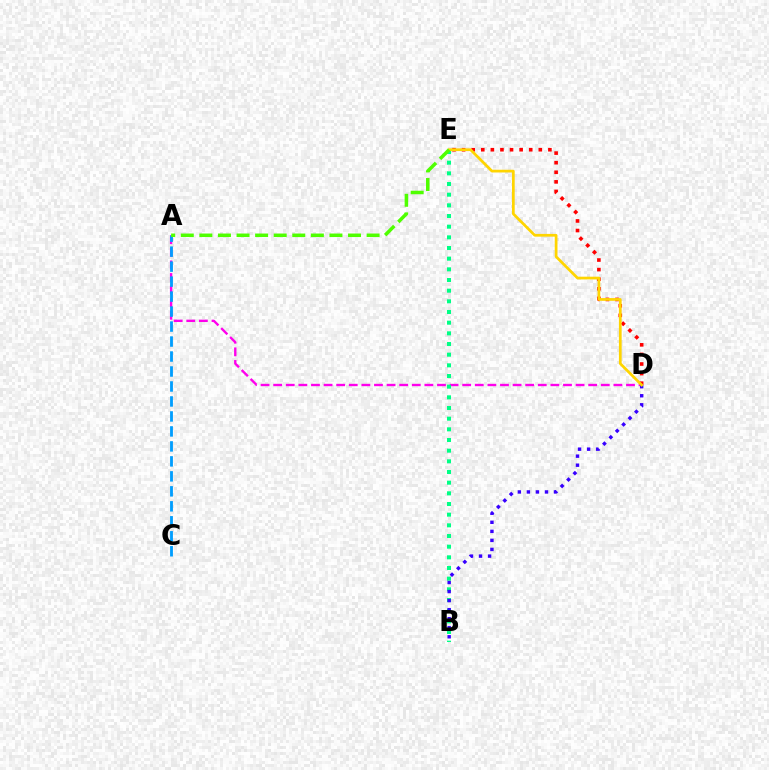{('A', 'D'): [{'color': '#ff00ed', 'line_style': 'dashed', 'thickness': 1.71}], ('A', 'C'): [{'color': '#009eff', 'line_style': 'dashed', 'thickness': 2.04}], ('D', 'E'): [{'color': '#ff0000', 'line_style': 'dotted', 'thickness': 2.61}, {'color': '#ffd500', 'line_style': 'solid', 'thickness': 1.97}], ('B', 'E'): [{'color': '#00ff86', 'line_style': 'dotted', 'thickness': 2.9}], ('B', 'D'): [{'color': '#3700ff', 'line_style': 'dotted', 'thickness': 2.46}], ('A', 'E'): [{'color': '#4fff00', 'line_style': 'dashed', 'thickness': 2.52}]}